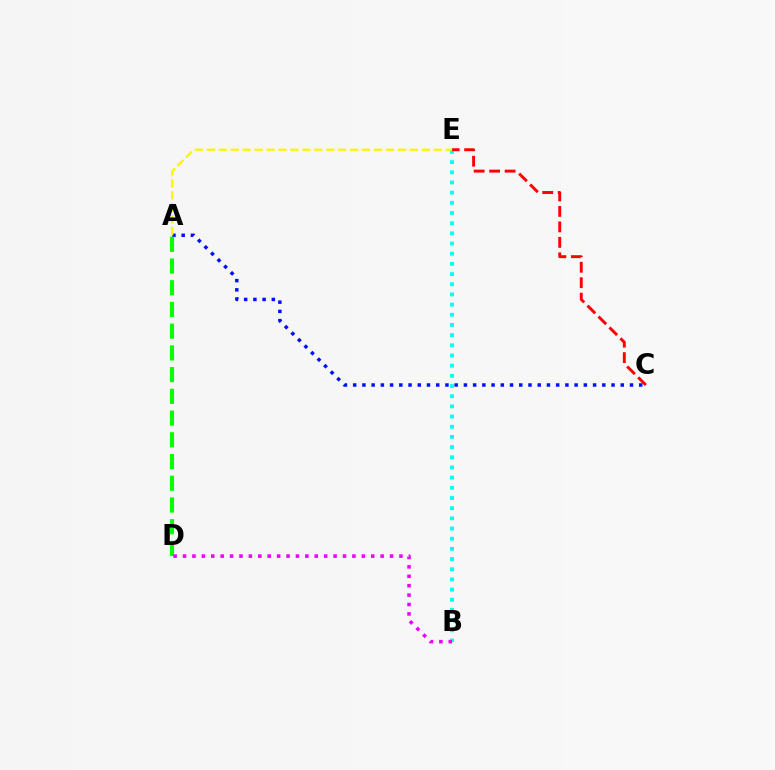{('B', 'E'): [{'color': '#00fff6', 'line_style': 'dotted', 'thickness': 2.77}], ('A', 'C'): [{'color': '#0010ff', 'line_style': 'dotted', 'thickness': 2.51}], ('A', 'D'): [{'color': '#08ff00', 'line_style': 'dashed', 'thickness': 2.95}], ('A', 'E'): [{'color': '#fcf500', 'line_style': 'dashed', 'thickness': 1.62}], ('C', 'E'): [{'color': '#ff0000', 'line_style': 'dashed', 'thickness': 2.1}], ('B', 'D'): [{'color': '#ee00ff', 'line_style': 'dotted', 'thickness': 2.56}]}